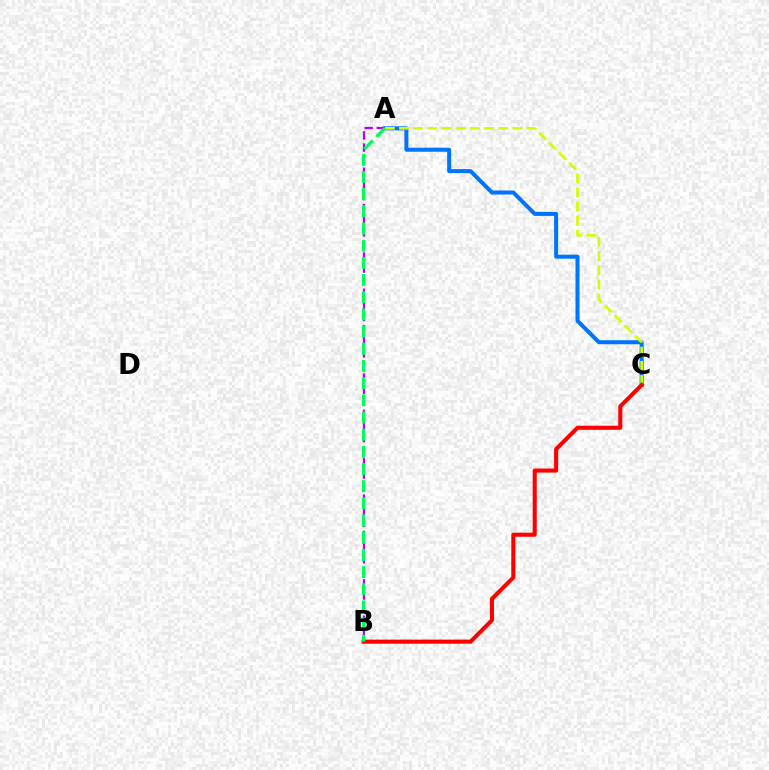{('A', 'C'): [{'color': '#0074ff', 'line_style': 'solid', 'thickness': 2.9}, {'color': '#d1ff00', 'line_style': 'dashed', 'thickness': 1.92}], ('A', 'B'): [{'color': '#b900ff', 'line_style': 'dashed', 'thickness': 1.64}, {'color': '#00ff5c', 'line_style': 'dashed', 'thickness': 2.33}], ('B', 'C'): [{'color': '#ff0000', 'line_style': 'solid', 'thickness': 2.93}]}